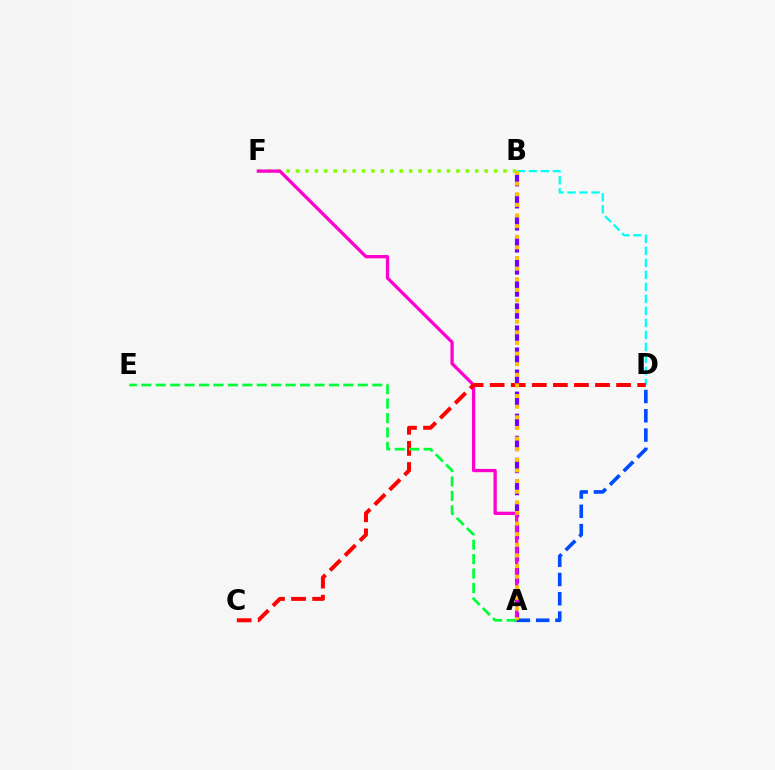{('A', 'B'): [{'color': '#7200ff', 'line_style': 'dashed', 'thickness': 3.0}, {'color': '#ffbd00', 'line_style': 'dotted', 'thickness': 2.89}], ('B', 'F'): [{'color': '#84ff00', 'line_style': 'dotted', 'thickness': 2.56}], ('A', 'F'): [{'color': '#ff00cf', 'line_style': 'solid', 'thickness': 2.35}], ('B', 'D'): [{'color': '#00fff6', 'line_style': 'dashed', 'thickness': 1.63}], ('A', 'D'): [{'color': '#004bff', 'line_style': 'dashed', 'thickness': 2.62}], ('C', 'D'): [{'color': '#ff0000', 'line_style': 'dashed', 'thickness': 2.86}], ('A', 'E'): [{'color': '#00ff39', 'line_style': 'dashed', 'thickness': 1.96}]}